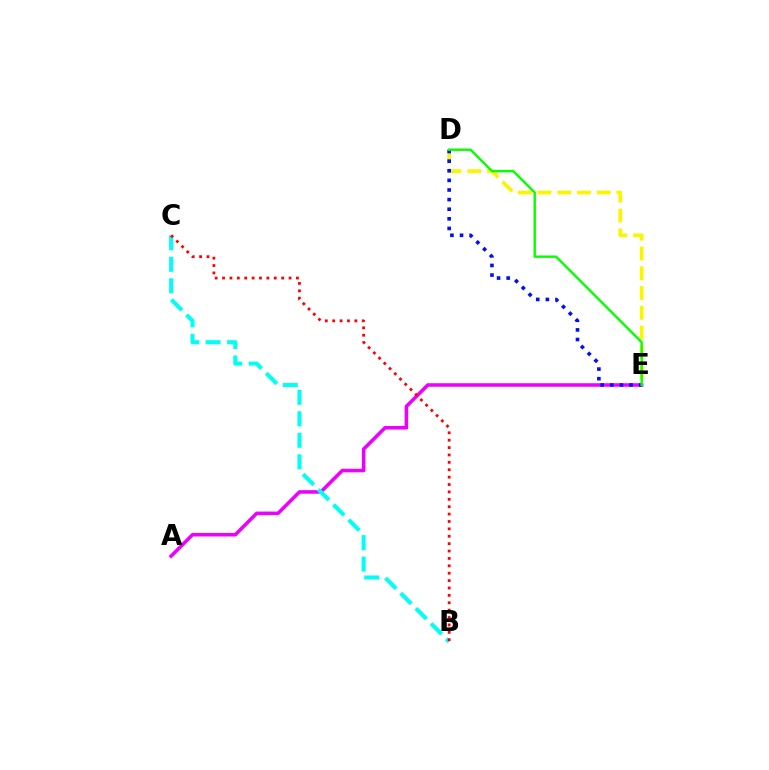{('A', 'E'): [{'color': '#ee00ff', 'line_style': 'solid', 'thickness': 2.55}], ('D', 'E'): [{'color': '#fcf500', 'line_style': 'dashed', 'thickness': 2.69}, {'color': '#0010ff', 'line_style': 'dotted', 'thickness': 2.61}, {'color': '#08ff00', 'line_style': 'solid', 'thickness': 1.73}], ('B', 'C'): [{'color': '#00fff6', 'line_style': 'dashed', 'thickness': 2.92}, {'color': '#ff0000', 'line_style': 'dotted', 'thickness': 2.01}]}